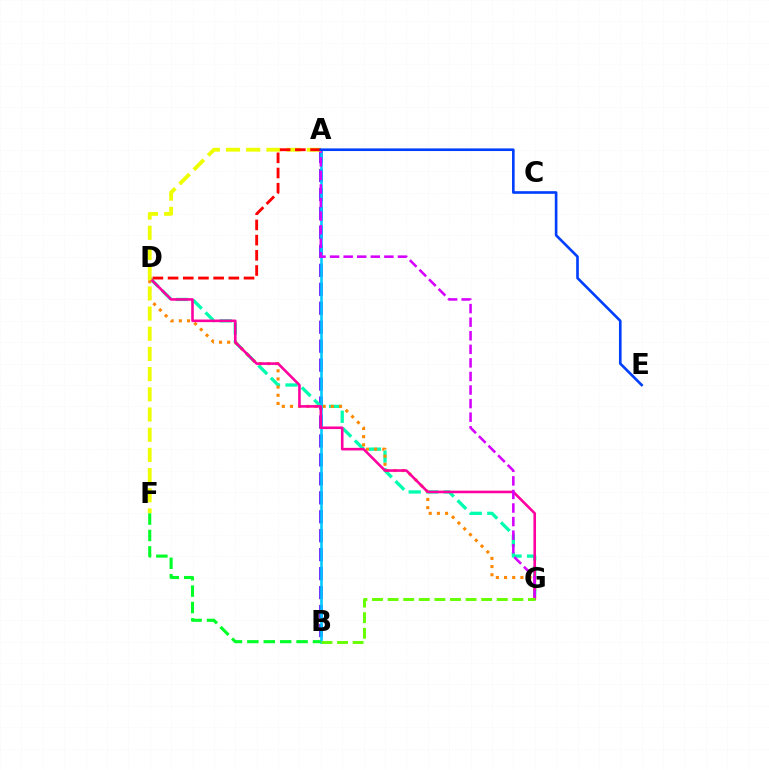{('A', 'B'): [{'color': '#4f00ff', 'line_style': 'dashed', 'thickness': 2.58}, {'color': '#00c7ff', 'line_style': 'solid', 'thickness': 1.87}], ('D', 'G'): [{'color': '#00ffaf', 'line_style': 'dashed', 'thickness': 2.38}, {'color': '#ff8800', 'line_style': 'dotted', 'thickness': 2.22}, {'color': '#ff00a0', 'line_style': 'solid', 'thickness': 1.87}], ('A', 'G'): [{'color': '#d600ff', 'line_style': 'dashed', 'thickness': 1.84}], ('B', 'G'): [{'color': '#66ff00', 'line_style': 'dashed', 'thickness': 2.12}], ('A', 'F'): [{'color': '#eeff00', 'line_style': 'dashed', 'thickness': 2.74}], ('A', 'D'): [{'color': '#ff0000', 'line_style': 'dashed', 'thickness': 2.06}], ('A', 'E'): [{'color': '#003fff', 'line_style': 'solid', 'thickness': 1.89}], ('B', 'F'): [{'color': '#00ff27', 'line_style': 'dashed', 'thickness': 2.23}]}